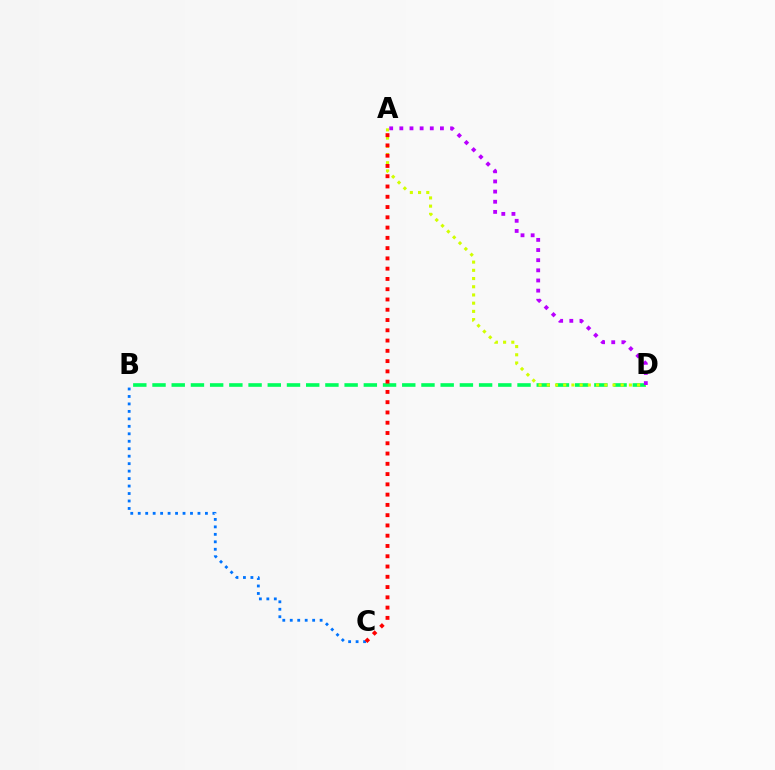{('B', 'D'): [{'color': '#00ff5c', 'line_style': 'dashed', 'thickness': 2.61}], ('A', 'D'): [{'color': '#d1ff00', 'line_style': 'dotted', 'thickness': 2.23}, {'color': '#b900ff', 'line_style': 'dotted', 'thickness': 2.76}], ('B', 'C'): [{'color': '#0074ff', 'line_style': 'dotted', 'thickness': 2.03}], ('A', 'C'): [{'color': '#ff0000', 'line_style': 'dotted', 'thickness': 2.79}]}